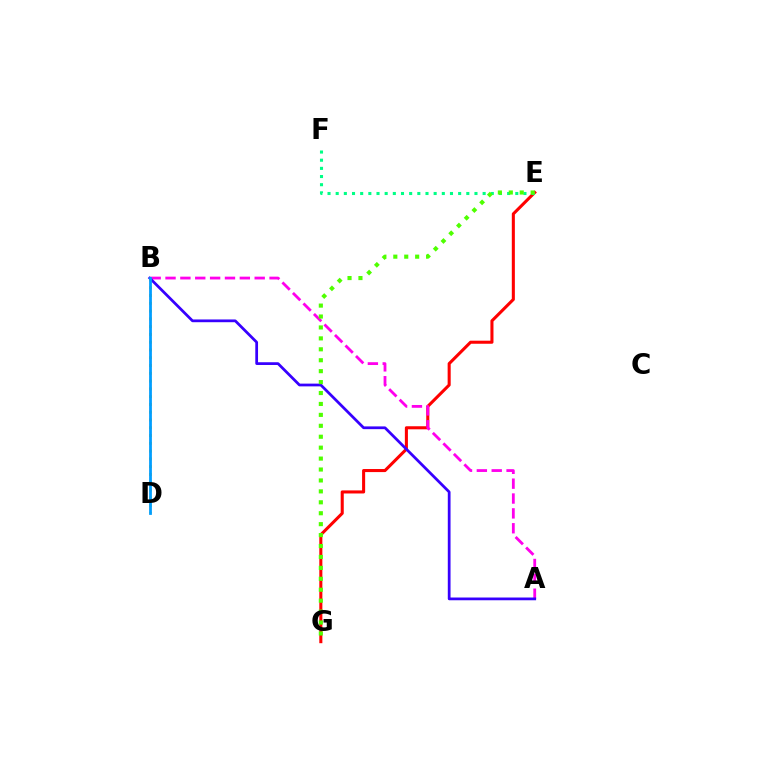{('B', 'D'): [{'color': '#ffd500', 'line_style': 'dotted', 'thickness': 2.11}, {'color': '#009eff', 'line_style': 'solid', 'thickness': 1.99}], ('E', 'G'): [{'color': '#ff0000', 'line_style': 'solid', 'thickness': 2.2}, {'color': '#4fff00', 'line_style': 'dotted', 'thickness': 2.97}], ('A', 'B'): [{'color': '#ff00ed', 'line_style': 'dashed', 'thickness': 2.02}, {'color': '#3700ff', 'line_style': 'solid', 'thickness': 1.98}], ('E', 'F'): [{'color': '#00ff86', 'line_style': 'dotted', 'thickness': 2.22}]}